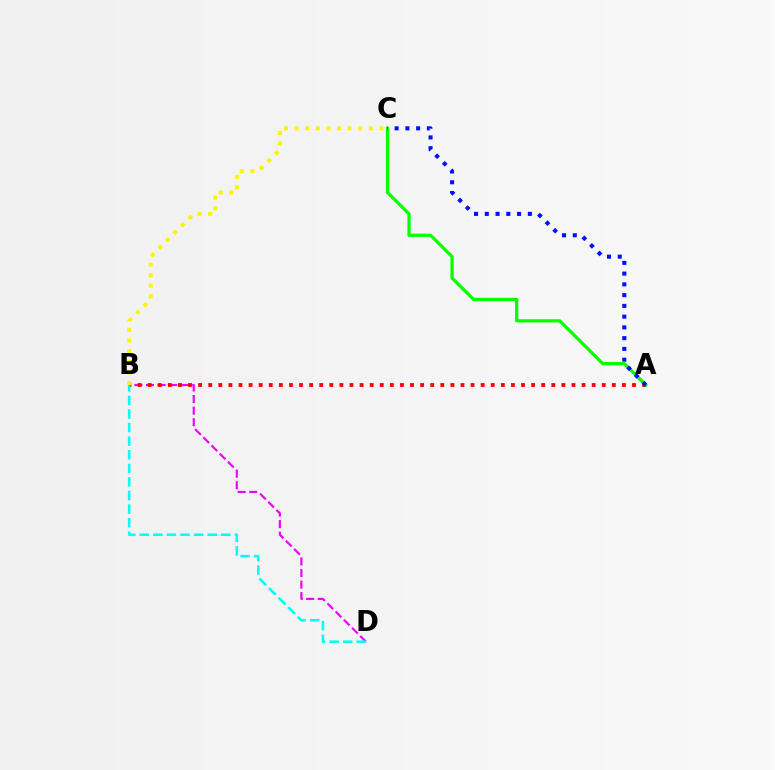{('A', 'C'): [{'color': '#08ff00', 'line_style': 'solid', 'thickness': 2.35}, {'color': '#0010ff', 'line_style': 'dotted', 'thickness': 2.92}], ('B', 'D'): [{'color': '#ee00ff', 'line_style': 'dashed', 'thickness': 1.57}, {'color': '#00fff6', 'line_style': 'dashed', 'thickness': 1.84}], ('A', 'B'): [{'color': '#ff0000', 'line_style': 'dotted', 'thickness': 2.74}], ('B', 'C'): [{'color': '#fcf500', 'line_style': 'dotted', 'thickness': 2.89}]}